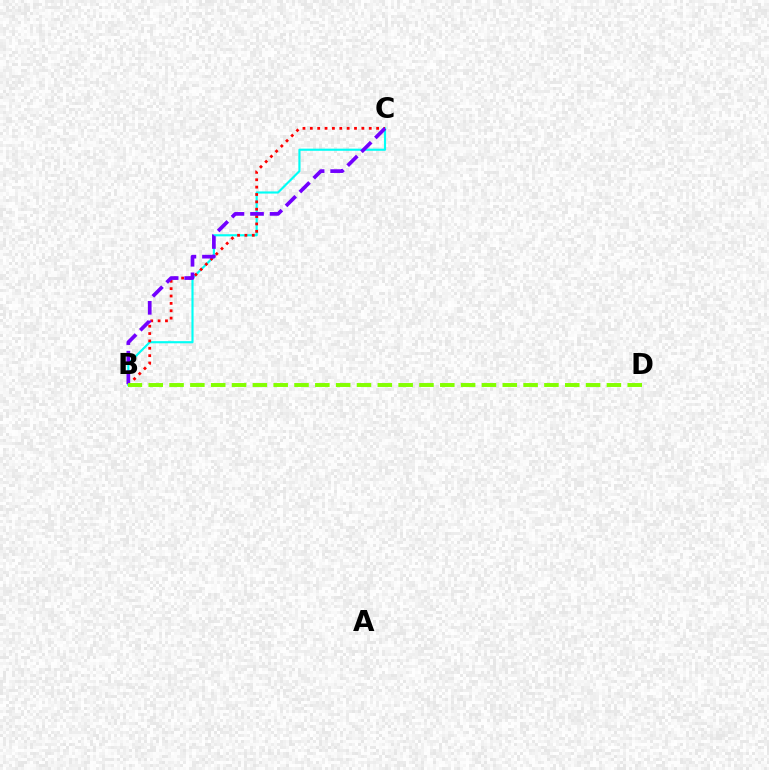{('B', 'C'): [{'color': '#00fff6', 'line_style': 'solid', 'thickness': 1.54}, {'color': '#ff0000', 'line_style': 'dotted', 'thickness': 2.0}, {'color': '#7200ff', 'line_style': 'dashed', 'thickness': 2.66}], ('B', 'D'): [{'color': '#84ff00', 'line_style': 'dashed', 'thickness': 2.83}]}